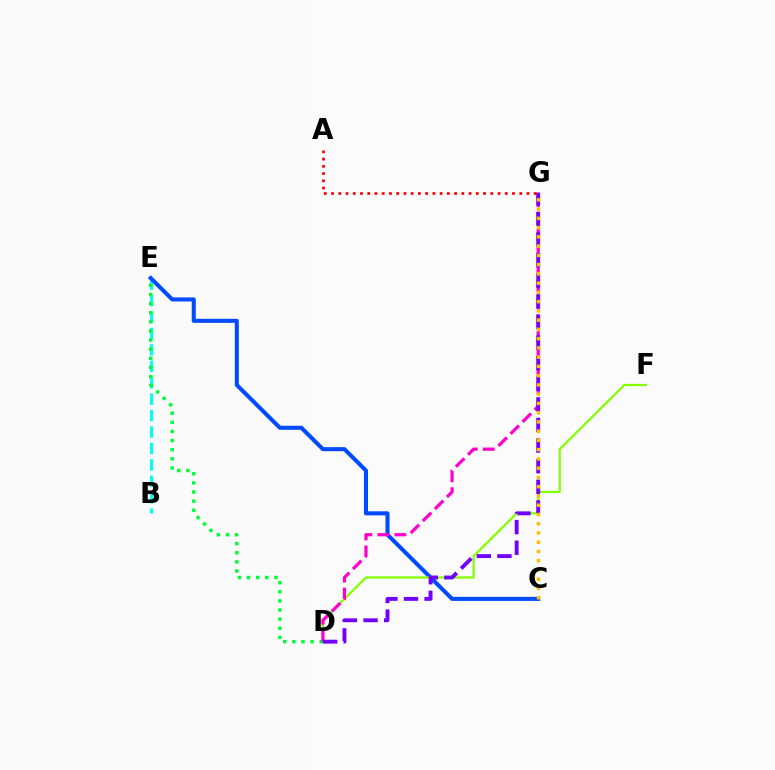{('B', 'E'): [{'color': '#00fff6', 'line_style': 'dashed', 'thickness': 2.23}], ('C', 'E'): [{'color': '#004bff', 'line_style': 'solid', 'thickness': 2.92}], ('D', 'F'): [{'color': '#84ff00', 'line_style': 'solid', 'thickness': 1.6}], ('D', 'E'): [{'color': '#00ff39', 'line_style': 'dotted', 'thickness': 2.48}], ('D', 'G'): [{'color': '#ff00cf', 'line_style': 'dashed', 'thickness': 2.31}, {'color': '#7200ff', 'line_style': 'dashed', 'thickness': 2.8}], ('C', 'G'): [{'color': '#ffbd00', 'line_style': 'dotted', 'thickness': 2.51}], ('A', 'G'): [{'color': '#ff0000', 'line_style': 'dotted', 'thickness': 1.97}]}